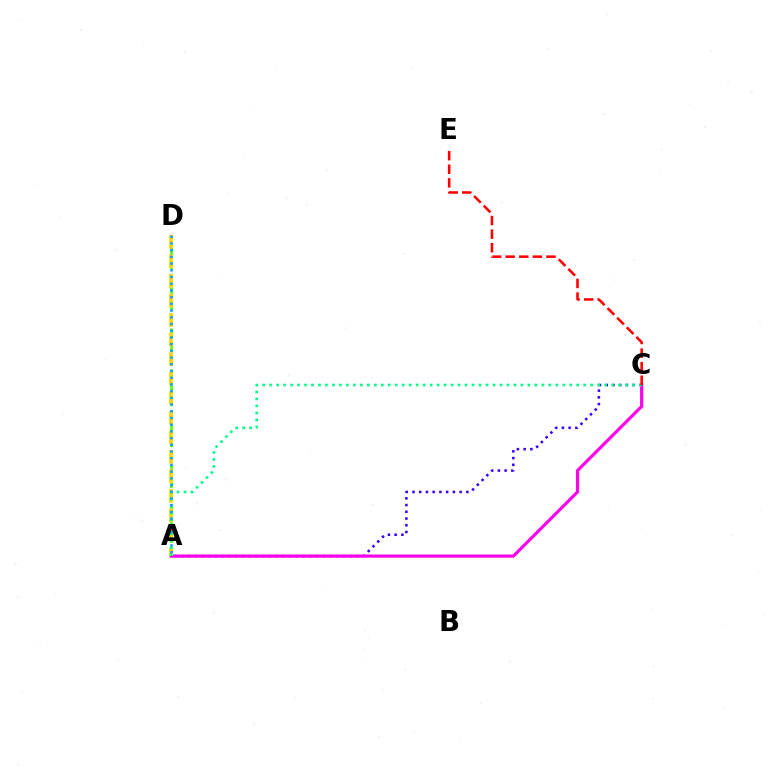{('A', 'C'): [{'color': '#3700ff', 'line_style': 'dotted', 'thickness': 1.83}, {'color': '#ff00ed', 'line_style': 'solid', 'thickness': 2.27}, {'color': '#00ff86', 'line_style': 'dotted', 'thickness': 1.9}], ('A', 'D'): [{'color': '#4fff00', 'line_style': 'dashed', 'thickness': 1.86}, {'color': '#ffd500', 'line_style': 'dashed', 'thickness': 2.65}, {'color': '#009eff', 'line_style': 'dotted', 'thickness': 1.82}], ('C', 'E'): [{'color': '#ff0000', 'line_style': 'dashed', 'thickness': 1.85}]}